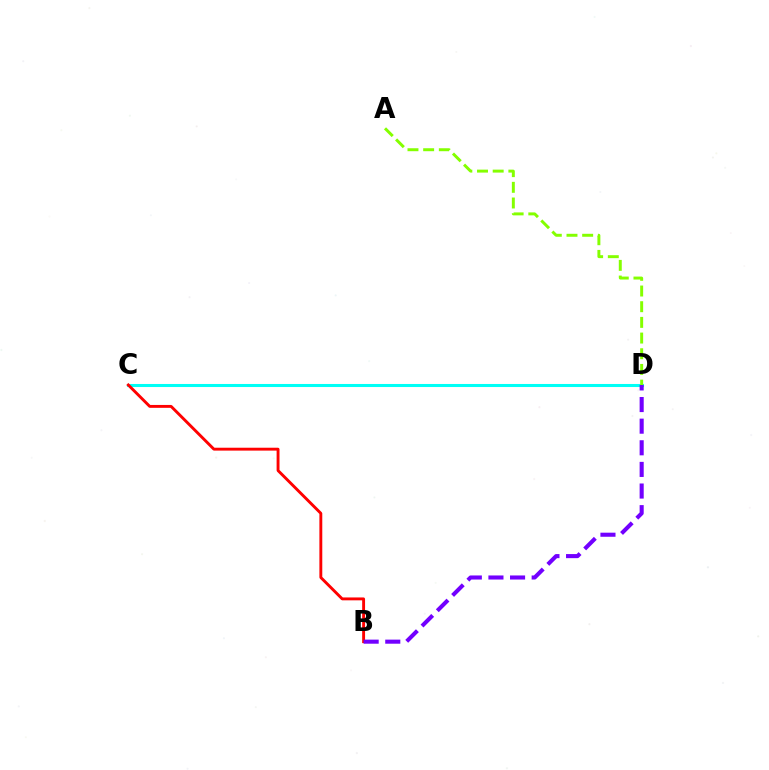{('C', 'D'): [{'color': '#00fff6', 'line_style': 'solid', 'thickness': 2.2}], ('A', 'D'): [{'color': '#84ff00', 'line_style': 'dashed', 'thickness': 2.13}], ('B', 'C'): [{'color': '#ff0000', 'line_style': 'solid', 'thickness': 2.08}], ('B', 'D'): [{'color': '#7200ff', 'line_style': 'dashed', 'thickness': 2.94}]}